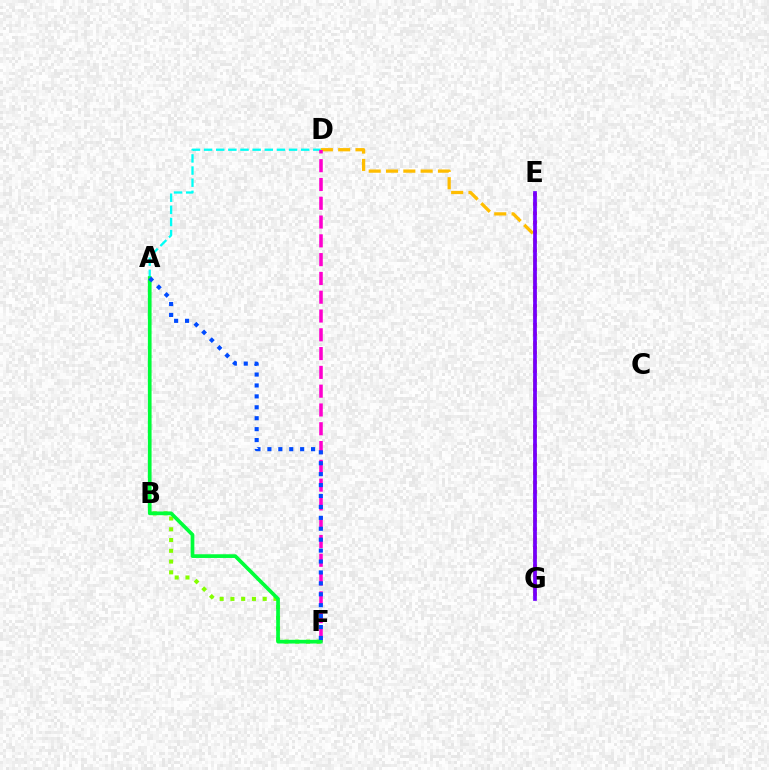{('B', 'F'): [{'color': '#84ff00', 'line_style': 'dotted', 'thickness': 2.92}], ('E', 'G'): [{'color': '#ff0000', 'line_style': 'dotted', 'thickness': 2.52}, {'color': '#7200ff', 'line_style': 'solid', 'thickness': 2.67}], ('A', 'D'): [{'color': '#00fff6', 'line_style': 'dashed', 'thickness': 1.65}], ('D', 'G'): [{'color': '#ffbd00', 'line_style': 'dashed', 'thickness': 2.35}], ('D', 'F'): [{'color': '#ff00cf', 'line_style': 'dashed', 'thickness': 2.55}], ('A', 'F'): [{'color': '#00ff39', 'line_style': 'solid', 'thickness': 2.66}, {'color': '#004bff', 'line_style': 'dotted', 'thickness': 2.97}]}